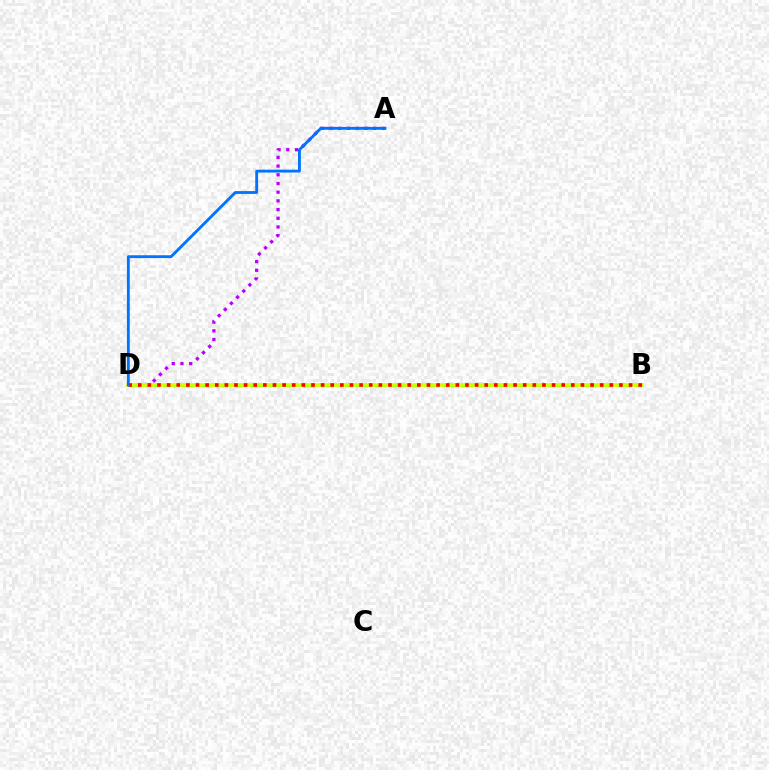{('B', 'D'): [{'color': '#00ff5c', 'line_style': 'dashed', 'thickness': 2.38}, {'color': '#d1ff00', 'line_style': 'solid', 'thickness': 2.66}, {'color': '#ff0000', 'line_style': 'dotted', 'thickness': 2.61}], ('A', 'D'): [{'color': '#b900ff', 'line_style': 'dotted', 'thickness': 2.36}, {'color': '#0074ff', 'line_style': 'solid', 'thickness': 2.05}]}